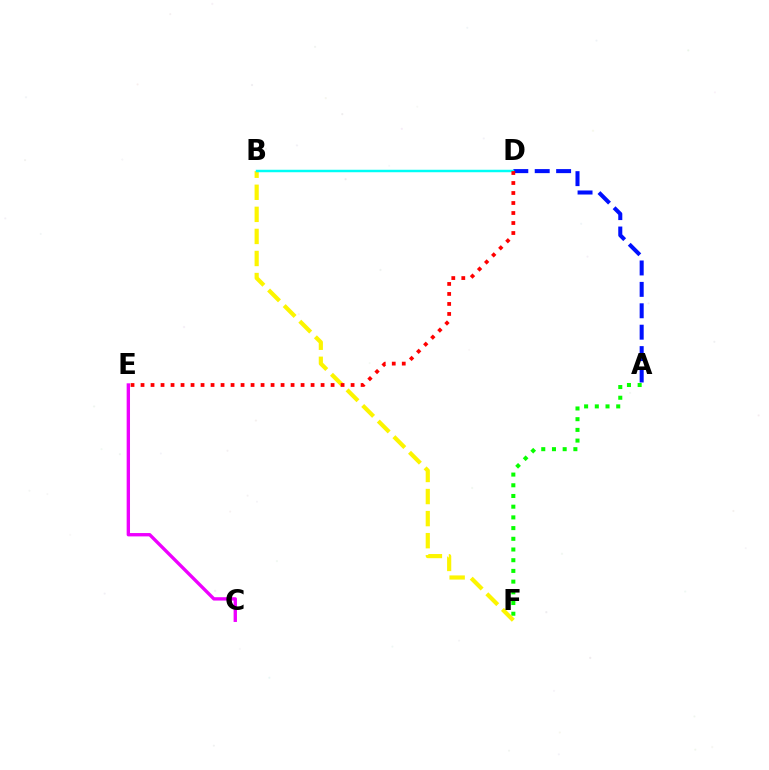{('A', 'F'): [{'color': '#08ff00', 'line_style': 'dotted', 'thickness': 2.91}], ('B', 'F'): [{'color': '#fcf500', 'line_style': 'dashed', 'thickness': 3.0}], ('A', 'D'): [{'color': '#0010ff', 'line_style': 'dashed', 'thickness': 2.91}], ('B', 'D'): [{'color': '#00fff6', 'line_style': 'solid', 'thickness': 1.78}], ('C', 'E'): [{'color': '#ee00ff', 'line_style': 'solid', 'thickness': 2.41}], ('D', 'E'): [{'color': '#ff0000', 'line_style': 'dotted', 'thickness': 2.72}]}